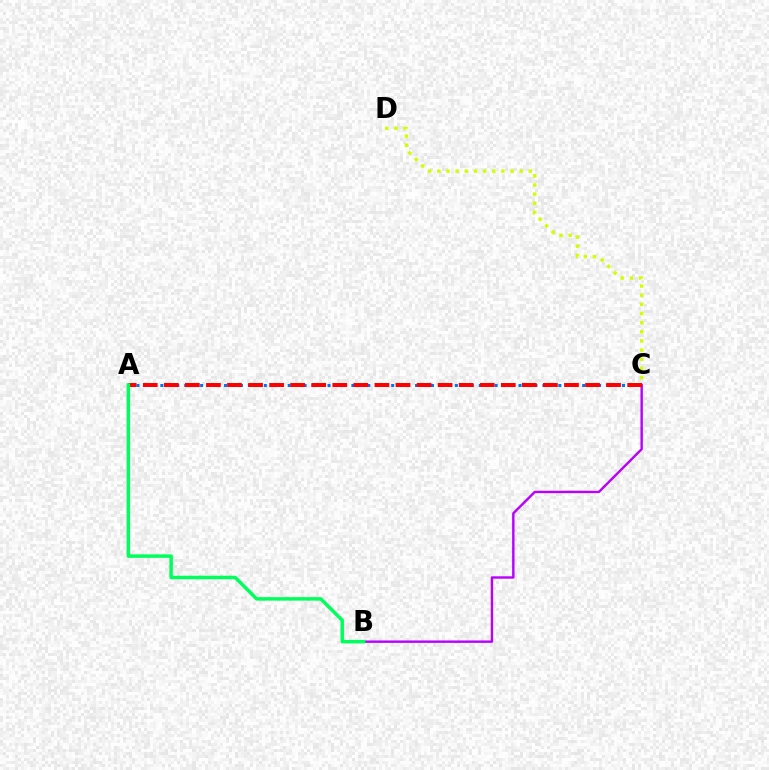{('B', 'C'): [{'color': '#b900ff', 'line_style': 'solid', 'thickness': 1.73}], ('A', 'C'): [{'color': '#0074ff', 'line_style': 'dotted', 'thickness': 2.16}, {'color': '#ff0000', 'line_style': 'dashed', 'thickness': 2.86}], ('A', 'B'): [{'color': '#00ff5c', 'line_style': 'solid', 'thickness': 2.51}], ('C', 'D'): [{'color': '#d1ff00', 'line_style': 'dotted', 'thickness': 2.49}]}